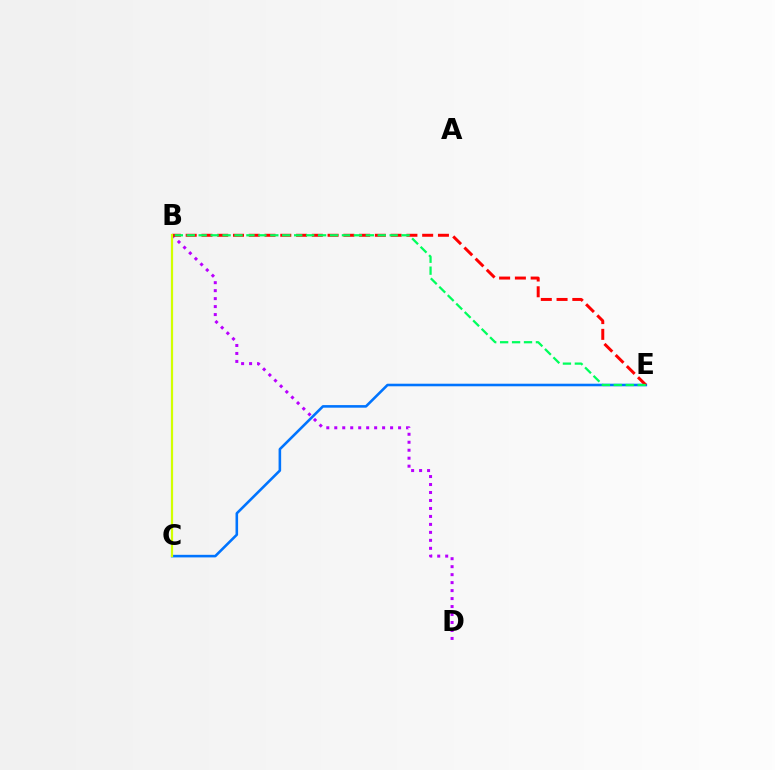{('B', 'D'): [{'color': '#b900ff', 'line_style': 'dotted', 'thickness': 2.17}], ('C', 'E'): [{'color': '#0074ff', 'line_style': 'solid', 'thickness': 1.86}], ('B', 'E'): [{'color': '#ff0000', 'line_style': 'dashed', 'thickness': 2.14}, {'color': '#00ff5c', 'line_style': 'dashed', 'thickness': 1.62}], ('B', 'C'): [{'color': '#d1ff00', 'line_style': 'solid', 'thickness': 1.6}]}